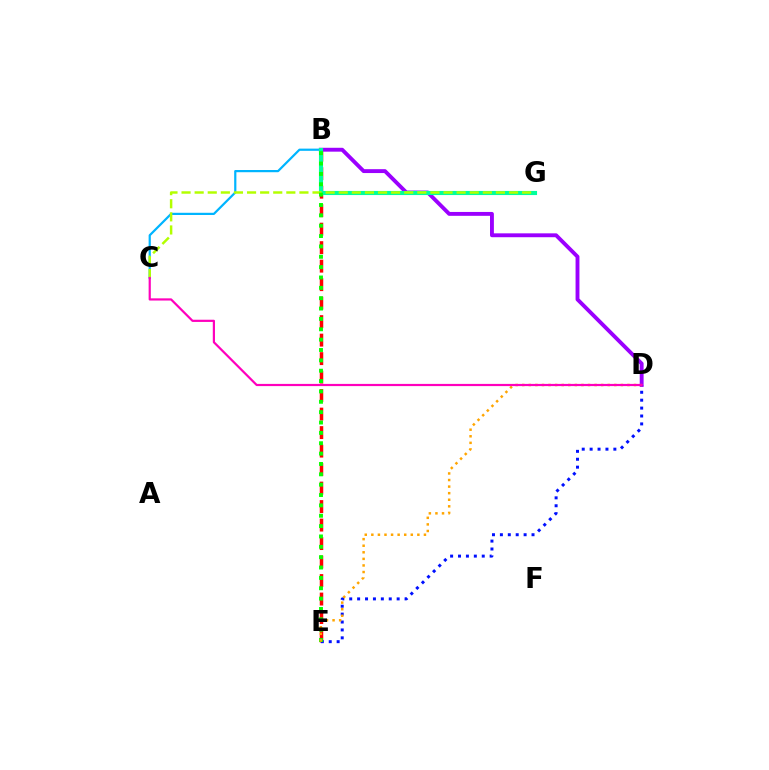{('B', 'E'): [{'color': '#ff0000', 'line_style': 'dashed', 'thickness': 2.51}, {'color': '#08ff00', 'line_style': 'dotted', 'thickness': 2.81}], ('B', 'D'): [{'color': '#9b00ff', 'line_style': 'solid', 'thickness': 2.79}], ('D', 'E'): [{'color': '#0010ff', 'line_style': 'dotted', 'thickness': 2.15}, {'color': '#ffa500', 'line_style': 'dotted', 'thickness': 1.79}], ('B', 'C'): [{'color': '#00b5ff', 'line_style': 'solid', 'thickness': 1.59}], ('B', 'G'): [{'color': '#00ff9d', 'line_style': 'solid', 'thickness': 2.96}], ('C', 'G'): [{'color': '#b3ff00', 'line_style': 'dashed', 'thickness': 1.78}], ('C', 'D'): [{'color': '#ff00bd', 'line_style': 'solid', 'thickness': 1.58}]}